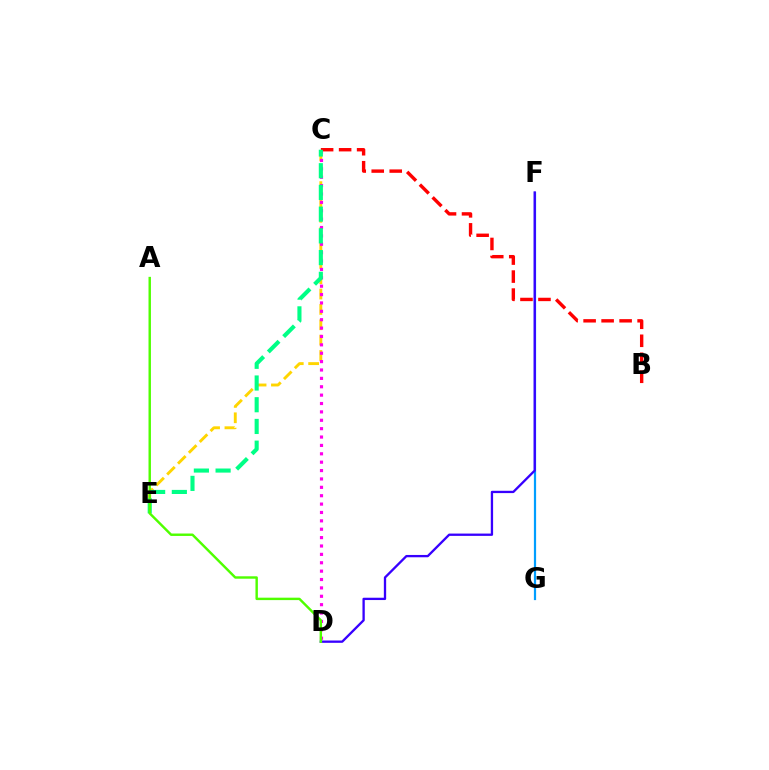{('F', 'G'): [{'color': '#009eff', 'line_style': 'solid', 'thickness': 1.6}], ('D', 'F'): [{'color': '#3700ff', 'line_style': 'solid', 'thickness': 1.67}], ('C', 'E'): [{'color': '#ffd500', 'line_style': 'dashed', 'thickness': 2.09}, {'color': '#00ff86', 'line_style': 'dashed', 'thickness': 2.95}], ('C', 'D'): [{'color': '#ff00ed', 'line_style': 'dotted', 'thickness': 2.28}], ('B', 'C'): [{'color': '#ff0000', 'line_style': 'dashed', 'thickness': 2.45}], ('A', 'D'): [{'color': '#4fff00', 'line_style': 'solid', 'thickness': 1.75}]}